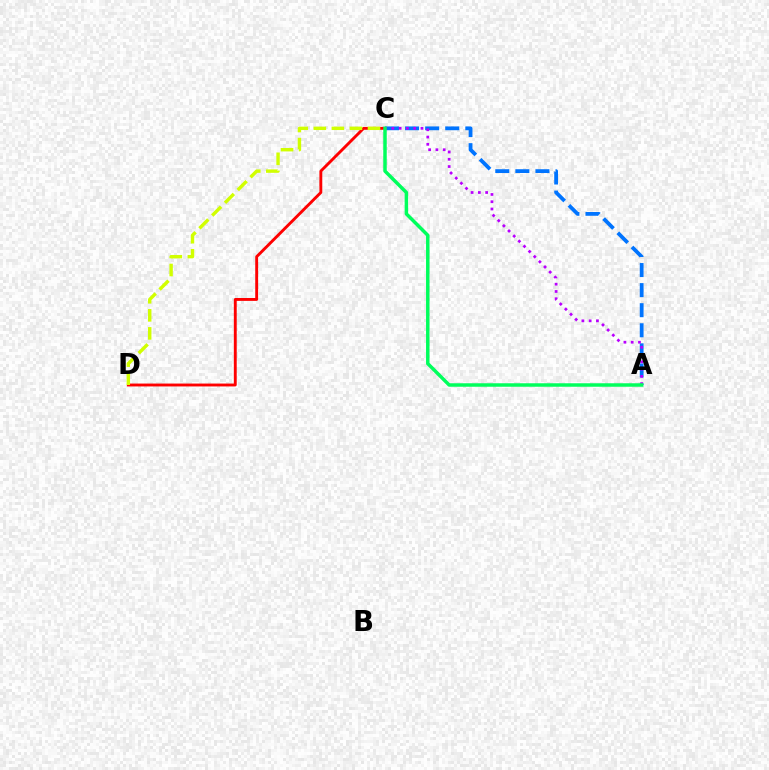{('A', 'C'): [{'color': '#0074ff', 'line_style': 'dashed', 'thickness': 2.73}, {'color': '#b900ff', 'line_style': 'dotted', 'thickness': 1.98}, {'color': '#00ff5c', 'line_style': 'solid', 'thickness': 2.5}], ('C', 'D'): [{'color': '#ff0000', 'line_style': 'solid', 'thickness': 2.08}, {'color': '#d1ff00', 'line_style': 'dashed', 'thickness': 2.45}]}